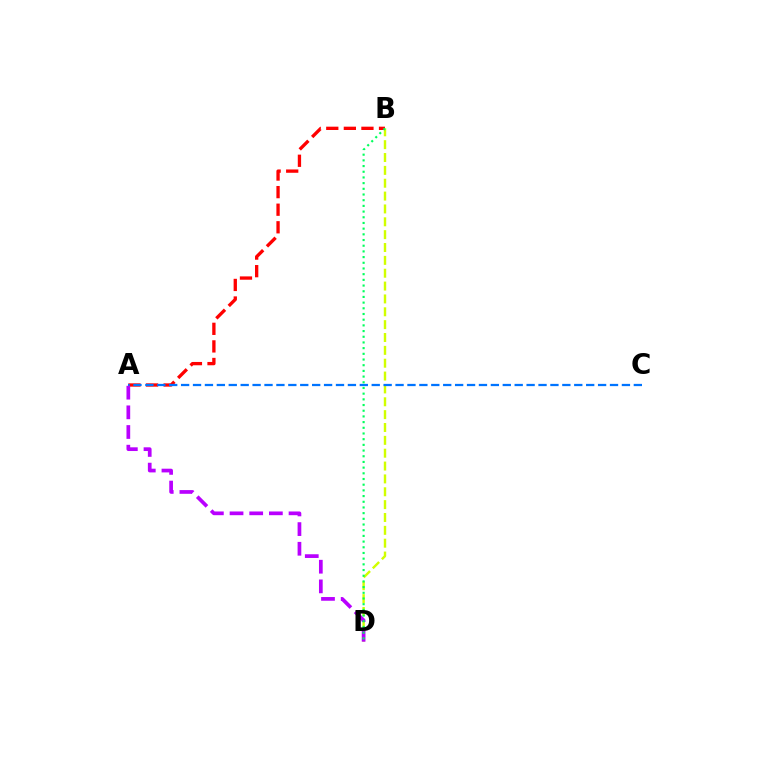{('B', 'D'): [{'color': '#d1ff00', 'line_style': 'dashed', 'thickness': 1.75}, {'color': '#00ff5c', 'line_style': 'dotted', 'thickness': 1.55}], ('A', 'B'): [{'color': '#ff0000', 'line_style': 'dashed', 'thickness': 2.39}], ('A', 'C'): [{'color': '#0074ff', 'line_style': 'dashed', 'thickness': 1.62}], ('A', 'D'): [{'color': '#b900ff', 'line_style': 'dashed', 'thickness': 2.67}]}